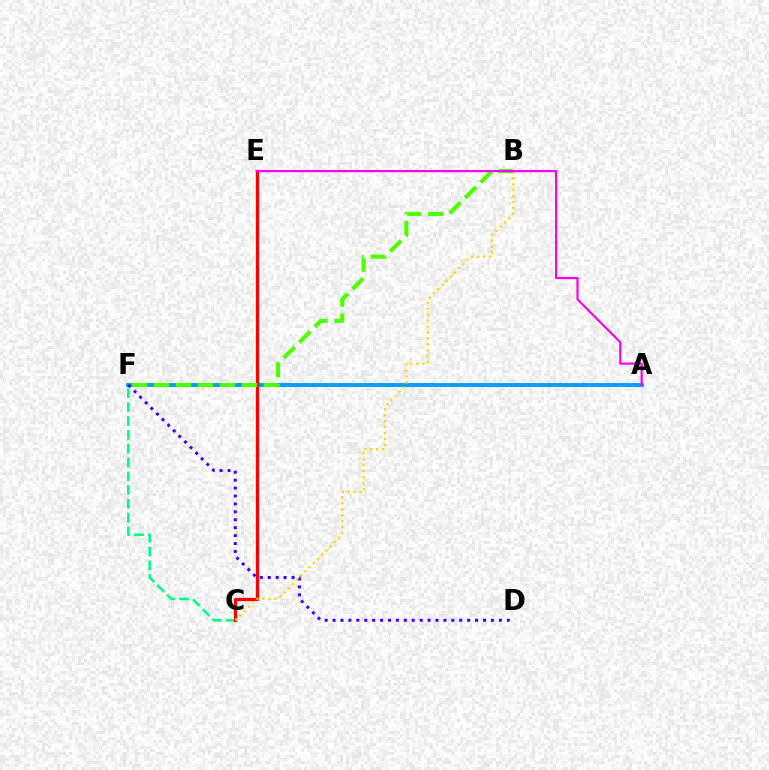{('A', 'F'): [{'color': '#009eff', 'line_style': 'solid', 'thickness': 2.79}], ('C', 'F'): [{'color': '#00ff86', 'line_style': 'dashed', 'thickness': 1.88}], ('D', 'F'): [{'color': '#3700ff', 'line_style': 'dotted', 'thickness': 2.15}], ('C', 'E'): [{'color': '#ff0000', 'line_style': 'solid', 'thickness': 2.32}], ('B', 'F'): [{'color': '#4fff00', 'line_style': 'dashed', 'thickness': 2.98}], ('B', 'C'): [{'color': '#ffd500', 'line_style': 'dotted', 'thickness': 1.62}], ('A', 'E'): [{'color': '#ff00ed', 'line_style': 'solid', 'thickness': 1.57}]}